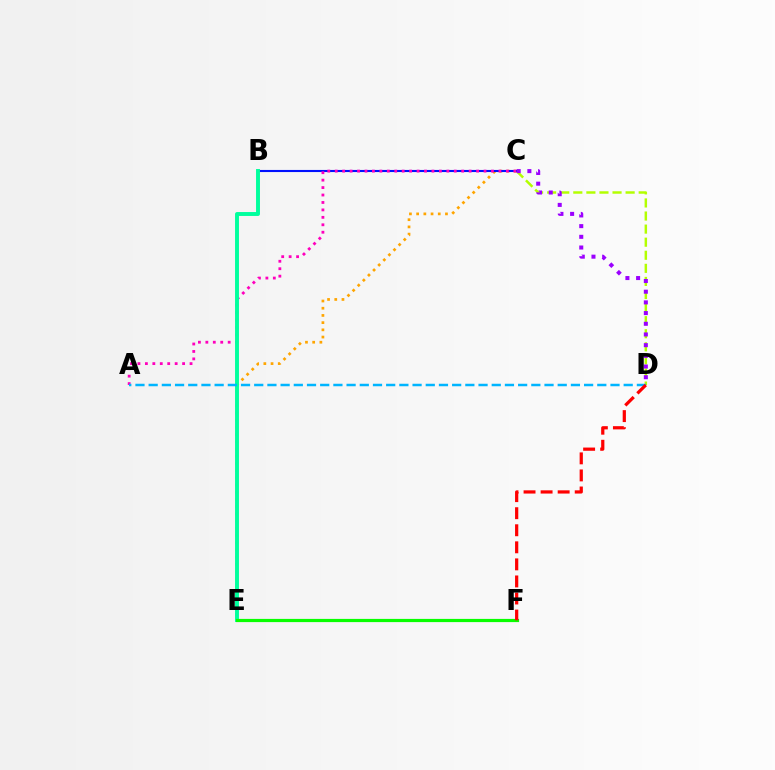{('C', 'D'): [{'color': '#b3ff00', 'line_style': 'dashed', 'thickness': 1.78}, {'color': '#9b00ff', 'line_style': 'dotted', 'thickness': 2.9}], ('C', 'E'): [{'color': '#ffa500', 'line_style': 'dotted', 'thickness': 1.96}], ('B', 'C'): [{'color': '#0010ff', 'line_style': 'solid', 'thickness': 1.52}], ('A', 'C'): [{'color': '#ff00bd', 'line_style': 'dotted', 'thickness': 2.02}], ('B', 'E'): [{'color': '#00ff9d', 'line_style': 'solid', 'thickness': 2.82}], ('A', 'D'): [{'color': '#00b5ff', 'line_style': 'dashed', 'thickness': 1.79}], ('E', 'F'): [{'color': '#08ff00', 'line_style': 'solid', 'thickness': 2.3}], ('D', 'F'): [{'color': '#ff0000', 'line_style': 'dashed', 'thickness': 2.32}]}